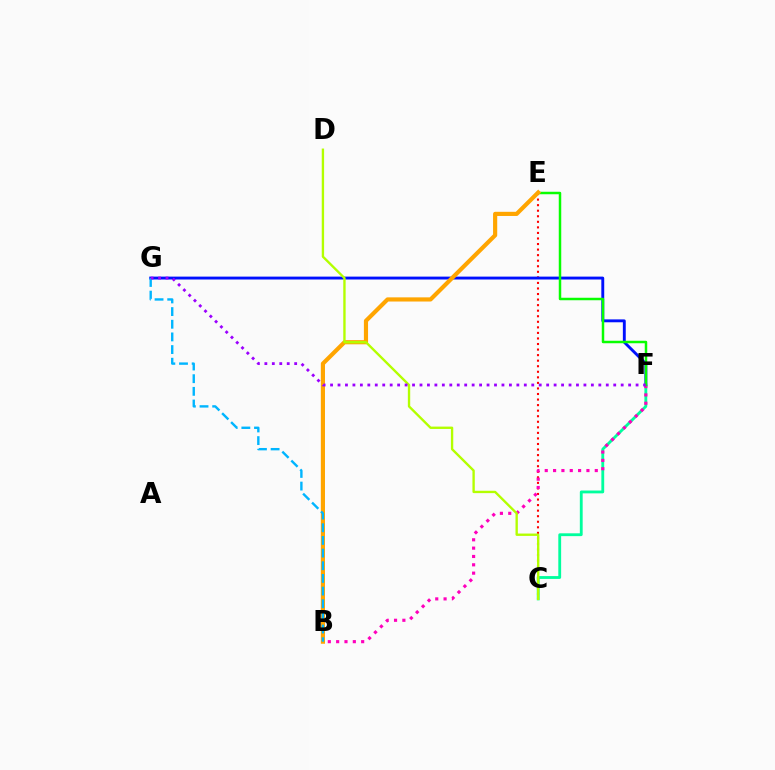{('C', 'E'): [{'color': '#ff0000', 'line_style': 'dotted', 'thickness': 1.51}], ('C', 'F'): [{'color': '#00ff9d', 'line_style': 'solid', 'thickness': 2.04}], ('F', 'G'): [{'color': '#0010ff', 'line_style': 'solid', 'thickness': 2.08}, {'color': '#9b00ff', 'line_style': 'dotted', 'thickness': 2.02}], ('B', 'F'): [{'color': '#ff00bd', 'line_style': 'dotted', 'thickness': 2.27}], ('E', 'F'): [{'color': '#08ff00', 'line_style': 'solid', 'thickness': 1.79}], ('B', 'E'): [{'color': '#ffa500', 'line_style': 'solid', 'thickness': 3.0}], ('B', 'G'): [{'color': '#00b5ff', 'line_style': 'dashed', 'thickness': 1.72}], ('C', 'D'): [{'color': '#b3ff00', 'line_style': 'solid', 'thickness': 1.7}]}